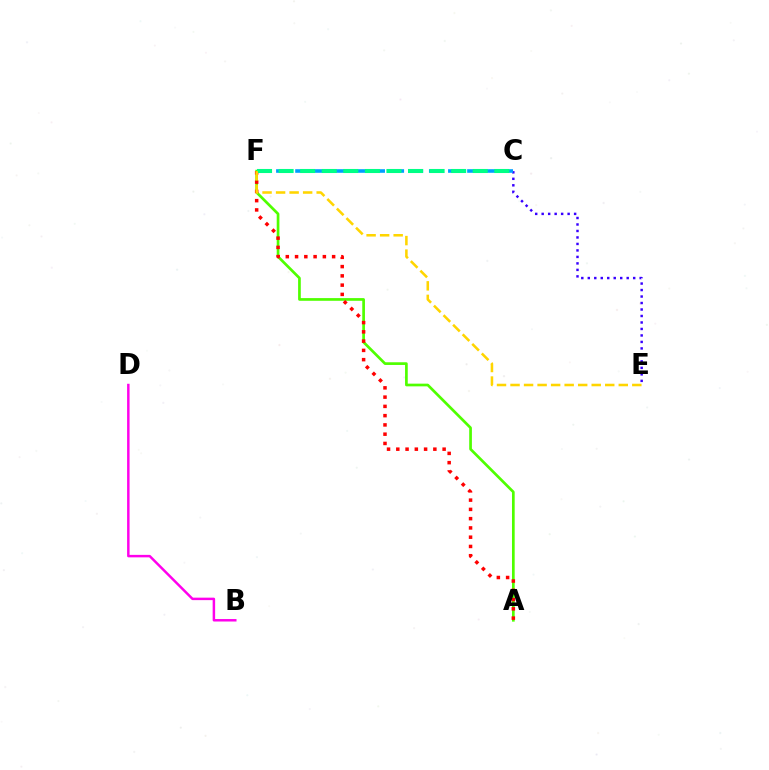{('A', 'F'): [{'color': '#4fff00', 'line_style': 'solid', 'thickness': 1.94}, {'color': '#ff0000', 'line_style': 'dotted', 'thickness': 2.52}], ('C', 'E'): [{'color': '#3700ff', 'line_style': 'dotted', 'thickness': 1.76}], ('B', 'D'): [{'color': '#ff00ed', 'line_style': 'solid', 'thickness': 1.78}], ('C', 'F'): [{'color': '#009eff', 'line_style': 'dashed', 'thickness': 2.6}, {'color': '#00ff86', 'line_style': 'dashed', 'thickness': 2.93}], ('E', 'F'): [{'color': '#ffd500', 'line_style': 'dashed', 'thickness': 1.84}]}